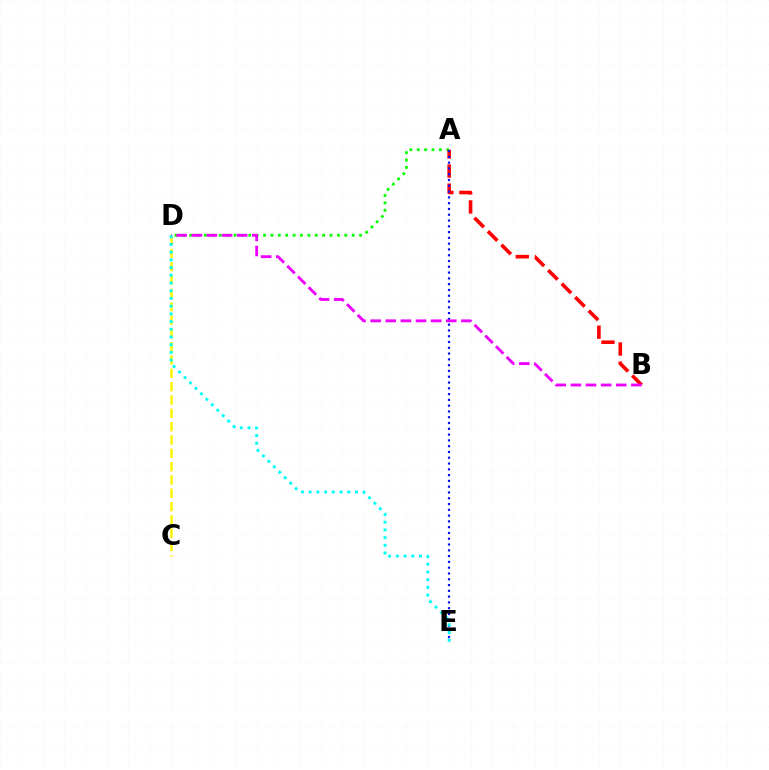{('A', 'D'): [{'color': '#08ff00', 'line_style': 'dotted', 'thickness': 2.01}], ('C', 'D'): [{'color': '#fcf500', 'line_style': 'dashed', 'thickness': 1.81}], ('A', 'B'): [{'color': '#ff0000', 'line_style': 'dashed', 'thickness': 2.59}], ('A', 'E'): [{'color': '#0010ff', 'line_style': 'dotted', 'thickness': 1.57}], ('B', 'D'): [{'color': '#ee00ff', 'line_style': 'dashed', 'thickness': 2.05}], ('D', 'E'): [{'color': '#00fff6', 'line_style': 'dotted', 'thickness': 2.1}]}